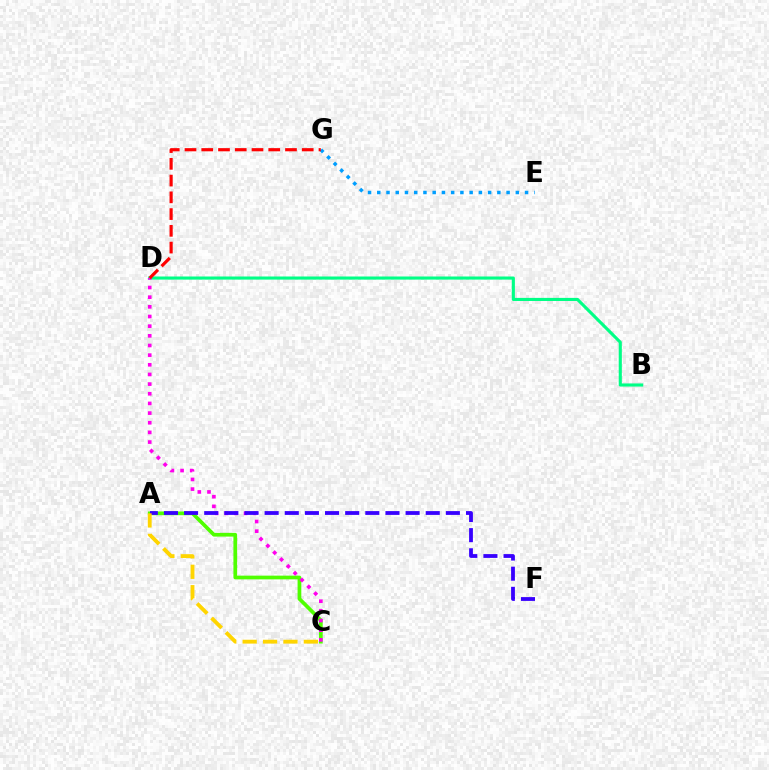{('B', 'D'): [{'color': '#00ff86', 'line_style': 'solid', 'thickness': 2.24}], ('A', 'C'): [{'color': '#4fff00', 'line_style': 'solid', 'thickness': 2.68}, {'color': '#ffd500', 'line_style': 'dashed', 'thickness': 2.77}], ('E', 'G'): [{'color': '#009eff', 'line_style': 'dotted', 'thickness': 2.51}], ('C', 'D'): [{'color': '#ff00ed', 'line_style': 'dotted', 'thickness': 2.62}], ('A', 'F'): [{'color': '#3700ff', 'line_style': 'dashed', 'thickness': 2.74}], ('D', 'G'): [{'color': '#ff0000', 'line_style': 'dashed', 'thickness': 2.28}]}